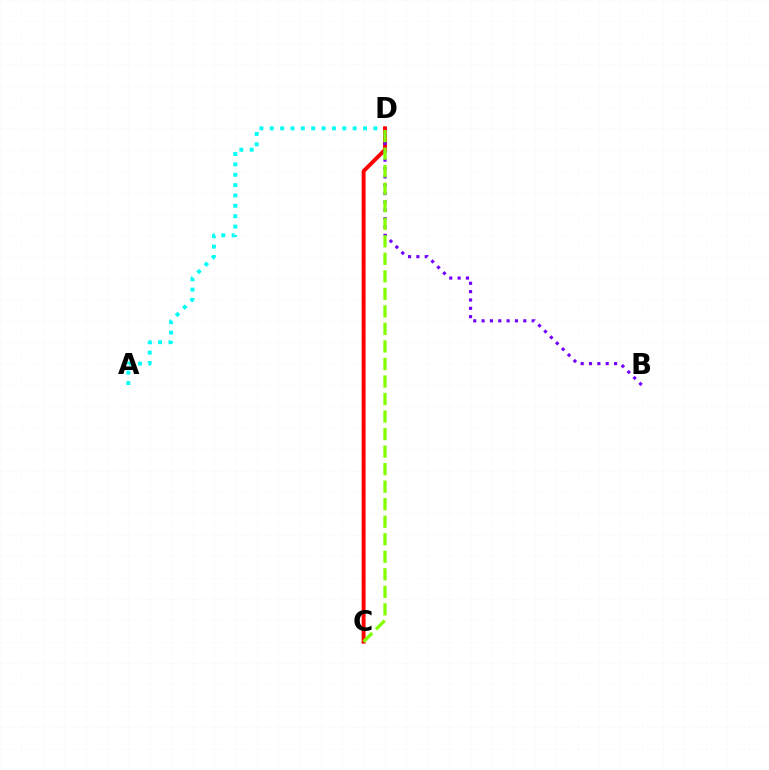{('A', 'D'): [{'color': '#00fff6', 'line_style': 'dotted', 'thickness': 2.82}], ('C', 'D'): [{'color': '#ff0000', 'line_style': 'solid', 'thickness': 2.82}, {'color': '#84ff00', 'line_style': 'dashed', 'thickness': 2.38}], ('B', 'D'): [{'color': '#7200ff', 'line_style': 'dotted', 'thickness': 2.27}]}